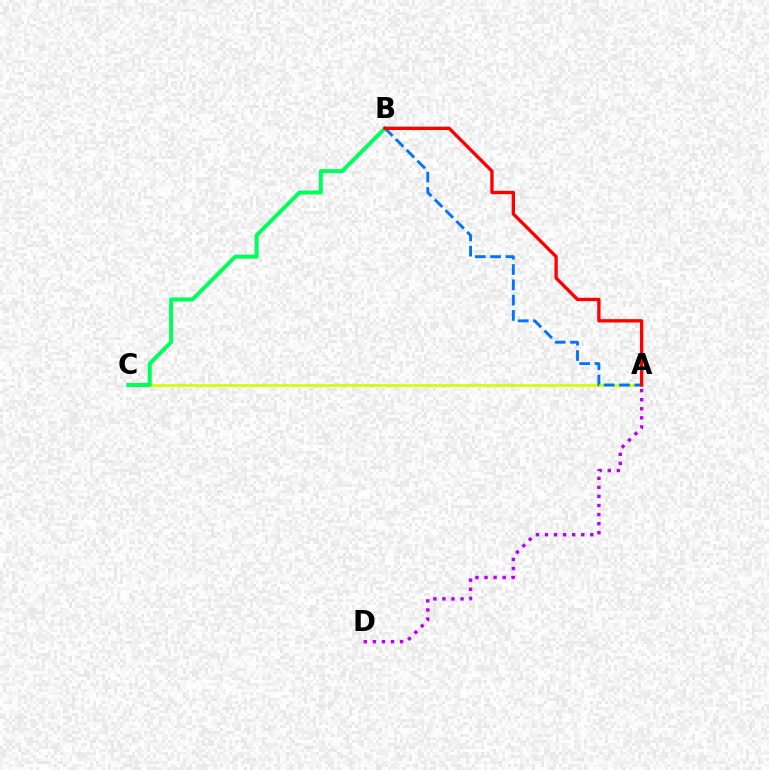{('A', 'C'): [{'color': '#d1ff00', 'line_style': 'solid', 'thickness': 1.96}], ('A', 'D'): [{'color': '#b900ff', 'line_style': 'dotted', 'thickness': 2.46}], ('A', 'B'): [{'color': '#0074ff', 'line_style': 'dashed', 'thickness': 2.08}, {'color': '#ff0000', 'line_style': 'solid', 'thickness': 2.39}], ('B', 'C'): [{'color': '#00ff5c', 'line_style': 'solid', 'thickness': 2.87}]}